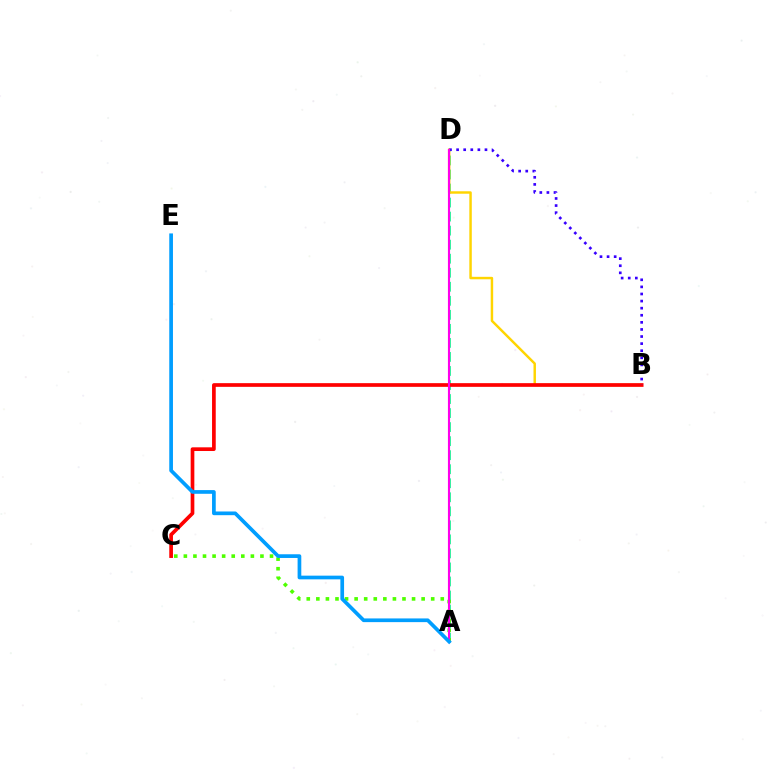{('A', 'D'): [{'color': '#00ff86', 'line_style': 'dashed', 'thickness': 1.91}, {'color': '#ff00ed', 'line_style': 'solid', 'thickness': 1.54}], ('B', 'D'): [{'color': '#ffd500', 'line_style': 'solid', 'thickness': 1.77}, {'color': '#3700ff', 'line_style': 'dotted', 'thickness': 1.93}], ('B', 'C'): [{'color': '#ff0000', 'line_style': 'solid', 'thickness': 2.66}], ('A', 'C'): [{'color': '#4fff00', 'line_style': 'dotted', 'thickness': 2.6}], ('A', 'E'): [{'color': '#009eff', 'line_style': 'solid', 'thickness': 2.66}]}